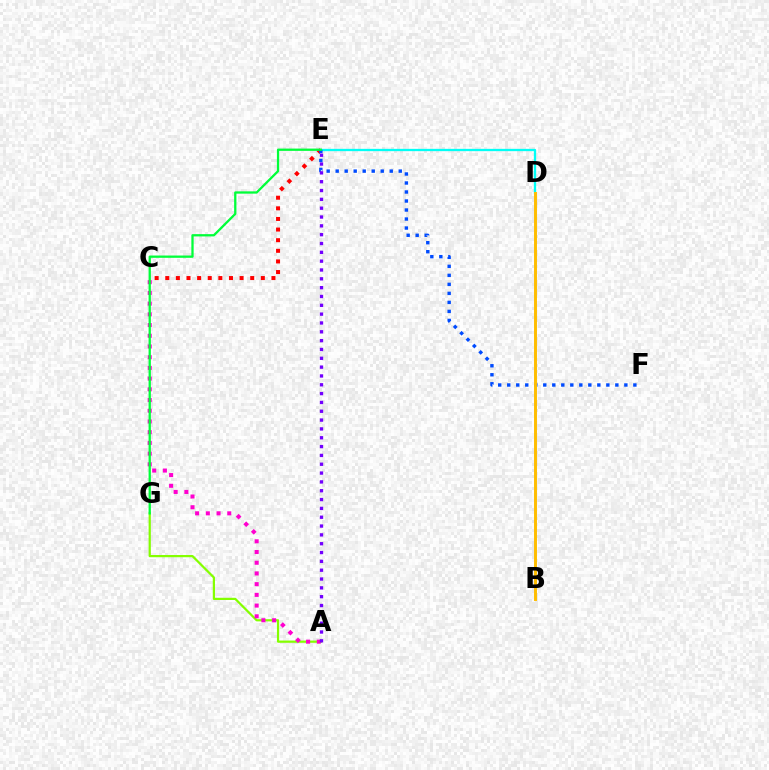{('C', 'E'): [{'color': '#ff0000', 'line_style': 'dotted', 'thickness': 2.88}], ('D', 'E'): [{'color': '#00fff6', 'line_style': 'solid', 'thickness': 1.66}], ('E', 'F'): [{'color': '#004bff', 'line_style': 'dotted', 'thickness': 2.45}], ('B', 'D'): [{'color': '#ffbd00', 'line_style': 'solid', 'thickness': 2.12}], ('A', 'G'): [{'color': '#84ff00', 'line_style': 'solid', 'thickness': 1.6}], ('A', 'C'): [{'color': '#ff00cf', 'line_style': 'dotted', 'thickness': 2.91}], ('E', 'G'): [{'color': '#00ff39', 'line_style': 'solid', 'thickness': 1.65}], ('A', 'E'): [{'color': '#7200ff', 'line_style': 'dotted', 'thickness': 2.4}]}